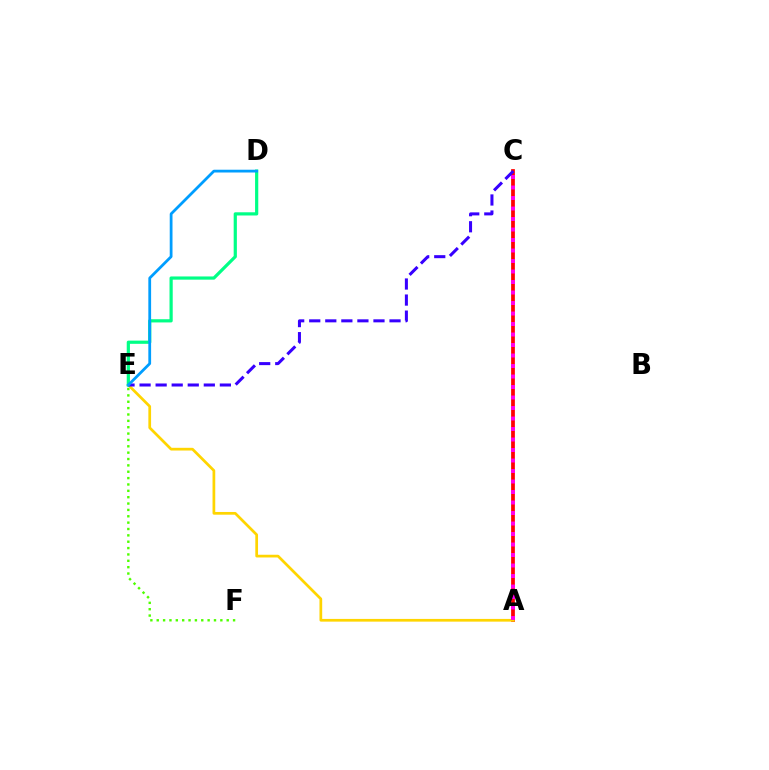{('A', 'C'): [{'color': '#ff0000', 'line_style': 'solid', 'thickness': 2.7}, {'color': '#ff00ed', 'line_style': 'dotted', 'thickness': 2.85}], ('E', 'F'): [{'color': '#4fff00', 'line_style': 'dotted', 'thickness': 1.73}], ('A', 'E'): [{'color': '#ffd500', 'line_style': 'solid', 'thickness': 1.96}], ('D', 'E'): [{'color': '#00ff86', 'line_style': 'solid', 'thickness': 2.31}, {'color': '#009eff', 'line_style': 'solid', 'thickness': 2.0}], ('C', 'E'): [{'color': '#3700ff', 'line_style': 'dashed', 'thickness': 2.18}]}